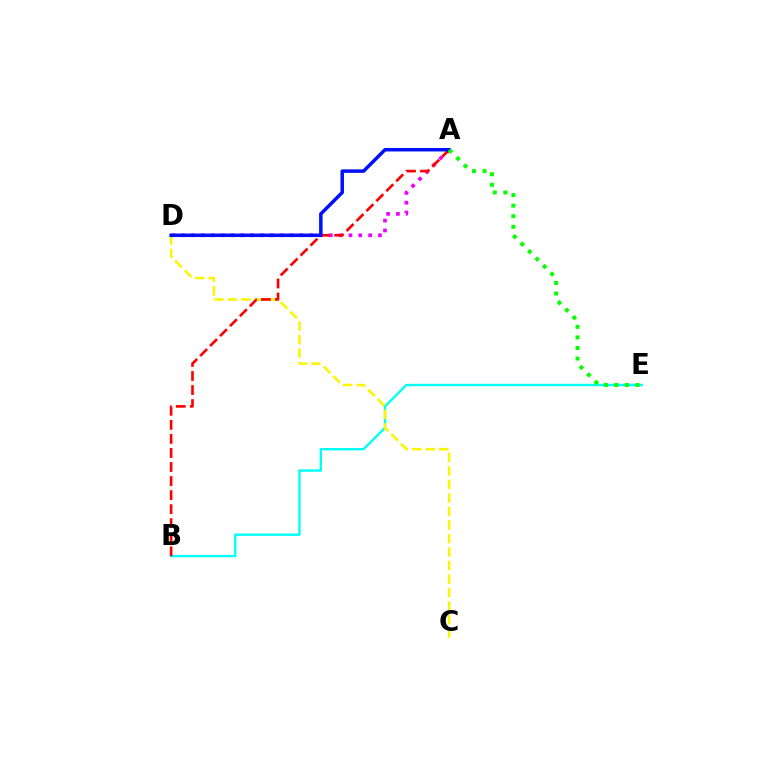{('B', 'E'): [{'color': '#00fff6', 'line_style': 'solid', 'thickness': 1.71}], ('C', 'D'): [{'color': '#fcf500', 'line_style': 'dashed', 'thickness': 1.84}], ('A', 'D'): [{'color': '#ee00ff', 'line_style': 'dotted', 'thickness': 2.67}, {'color': '#0010ff', 'line_style': 'solid', 'thickness': 2.52}], ('A', 'B'): [{'color': '#ff0000', 'line_style': 'dashed', 'thickness': 1.91}], ('A', 'E'): [{'color': '#08ff00', 'line_style': 'dotted', 'thickness': 2.87}]}